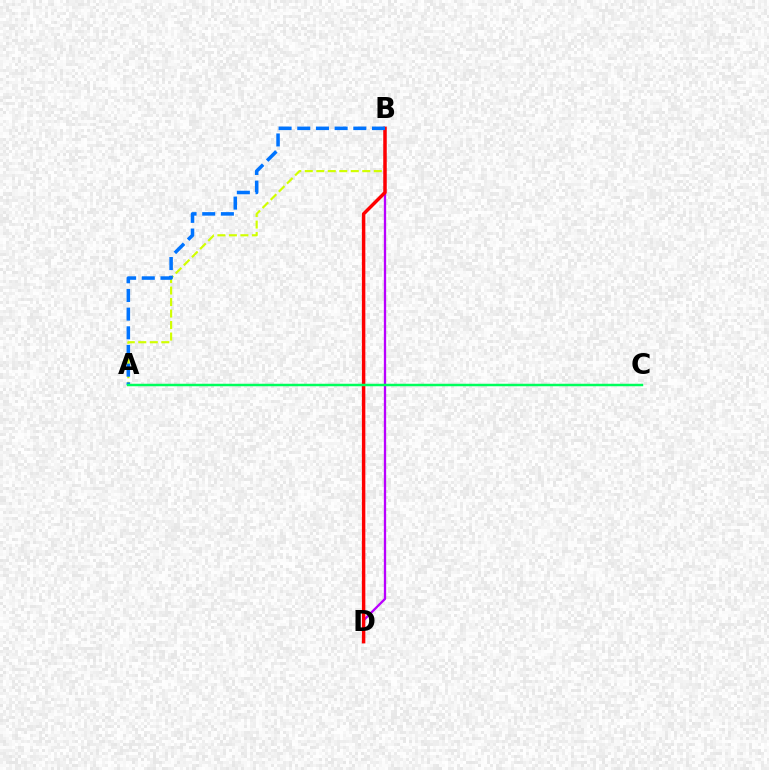{('B', 'D'): [{'color': '#b900ff', 'line_style': 'solid', 'thickness': 1.66}, {'color': '#ff0000', 'line_style': 'solid', 'thickness': 2.48}], ('A', 'B'): [{'color': '#d1ff00', 'line_style': 'dashed', 'thickness': 1.56}, {'color': '#0074ff', 'line_style': 'dashed', 'thickness': 2.54}], ('A', 'C'): [{'color': '#00ff5c', 'line_style': 'solid', 'thickness': 1.79}]}